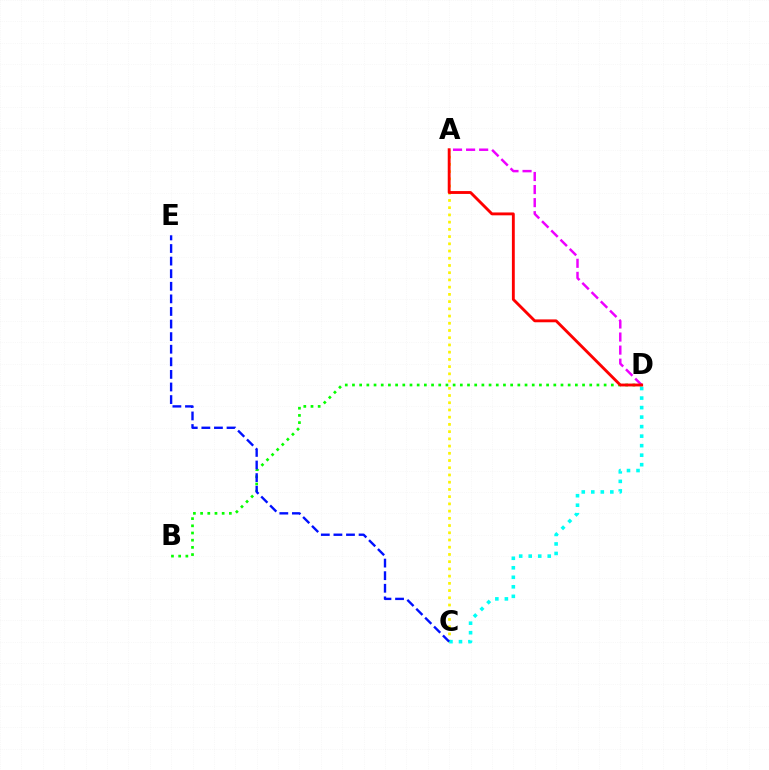{('A', 'C'): [{'color': '#fcf500', 'line_style': 'dotted', 'thickness': 1.96}], ('B', 'D'): [{'color': '#08ff00', 'line_style': 'dotted', 'thickness': 1.95}], ('C', 'D'): [{'color': '#00fff6', 'line_style': 'dotted', 'thickness': 2.59}], ('A', 'D'): [{'color': '#ee00ff', 'line_style': 'dashed', 'thickness': 1.77}, {'color': '#ff0000', 'line_style': 'solid', 'thickness': 2.07}], ('C', 'E'): [{'color': '#0010ff', 'line_style': 'dashed', 'thickness': 1.71}]}